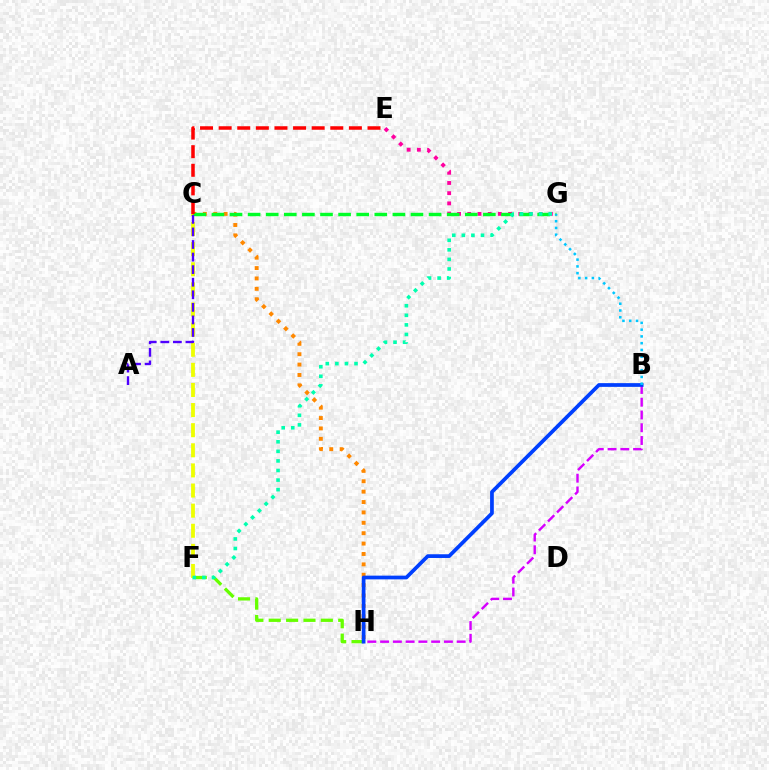{('F', 'H'): [{'color': '#66ff00', 'line_style': 'dashed', 'thickness': 2.36}], ('C', 'F'): [{'color': '#eeff00', 'line_style': 'dashed', 'thickness': 2.73}], ('C', 'H'): [{'color': '#ff8800', 'line_style': 'dotted', 'thickness': 2.82}], ('E', 'G'): [{'color': '#ff00a0', 'line_style': 'dotted', 'thickness': 2.77}], ('C', 'G'): [{'color': '#00ff27', 'line_style': 'dashed', 'thickness': 2.46}], ('B', 'H'): [{'color': '#d600ff', 'line_style': 'dashed', 'thickness': 1.73}, {'color': '#003fff', 'line_style': 'solid', 'thickness': 2.68}], ('F', 'G'): [{'color': '#00ffaf', 'line_style': 'dotted', 'thickness': 2.6}], ('B', 'G'): [{'color': '#00c7ff', 'line_style': 'dotted', 'thickness': 1.84}], ('A', 'C'): [{'color': '#4f00ff', 'line_style': 'dashed', 'thickness': 1.71}], ('C', 'E'): [{'color': '#ff0000', 'line_style': 'dashed', 'thickness': 2.53}]}